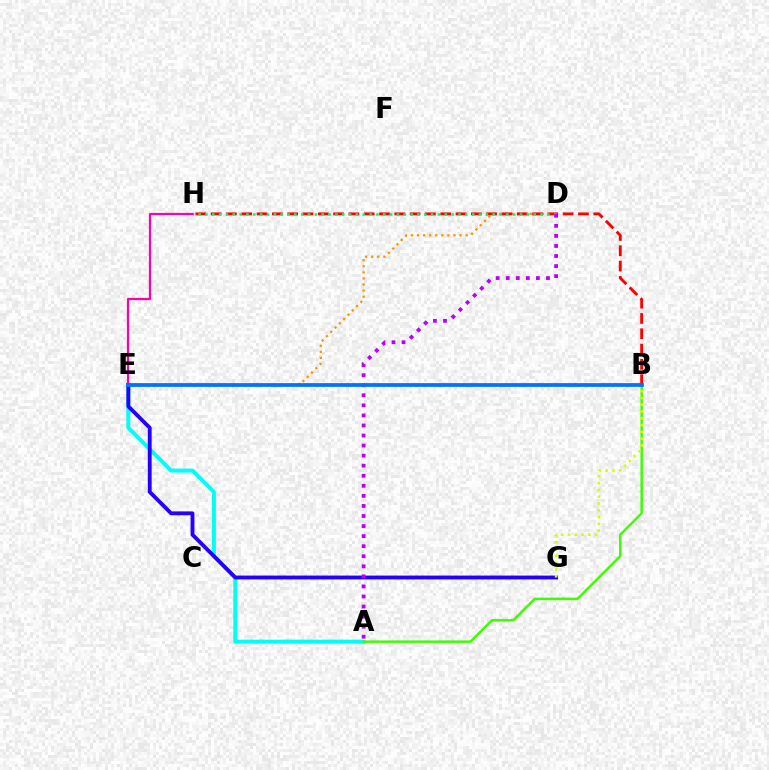{('A', 'E'): [{'color': '#00fff6', 'line_style': 'solid', 'thickness': 2.87}], ('D', 'E'): [{'color': '#ff9400', 'line_style': 'dotted', 'thickness': 1.65}], ('A', 'B'): [{'color': '#3dff00', 'line_style': 'solid', 'thickness': 1.79}], ('E', 'H'): [{'color': '#ff00ac', 'line_style': 'solid', 'thickness': 1.59}], ('E', 'G'): [{'color': '#2500ff', 'line_style': 'solid', 'thickness': 2.77}], ('B', 'H'): [{'color': '#ff0000', 'line_style': 'dashed', 'thickness': 2.08}], ('D', 'H'): [{'color': '#00ff5c', 'line_style': 'dotted', 'thickness': 1.86}], ('A', 'D'): [{'color': '#b900ff', 'line_style': 'dotted', 'thickness': 2.73}], ('B', 'G'): [{'color': '#d1ff00', 'line_style': 'dotted', 'thickness': 1.85}], ('B', 'E'): [{'color': '#0074ff', 'line_style': 'solid', 'thickness': 2.71}]}